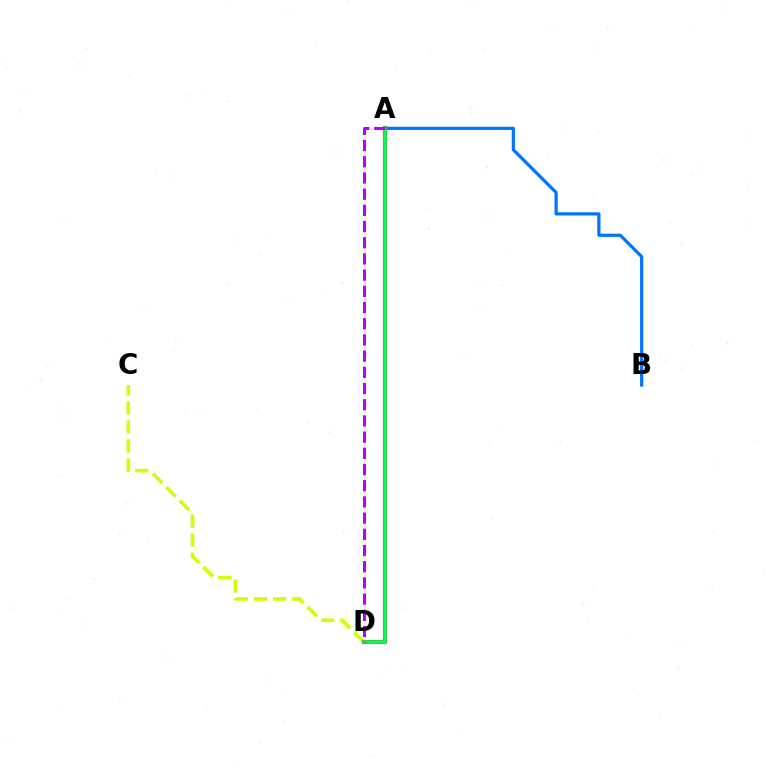{('A', 'B'): [{'color': '#0074ff', 'line_style': 'solid', 'thickness': 2.31}], ('C', 'D'): [{'color': '#d1ff00', 'line_style': 'dashed', 'thickness': 2.59}], ('A', 'D'): [{'color': '#ff0000', 'line_style': 'solid', 'thickness': 2.98}, {'color': '#00ff5c', 'line_style': 'solid', 'thickness': 2.57}, {'color': '#b900ff', 'line_style': 'dashed', 'thickness': 2.2}]}